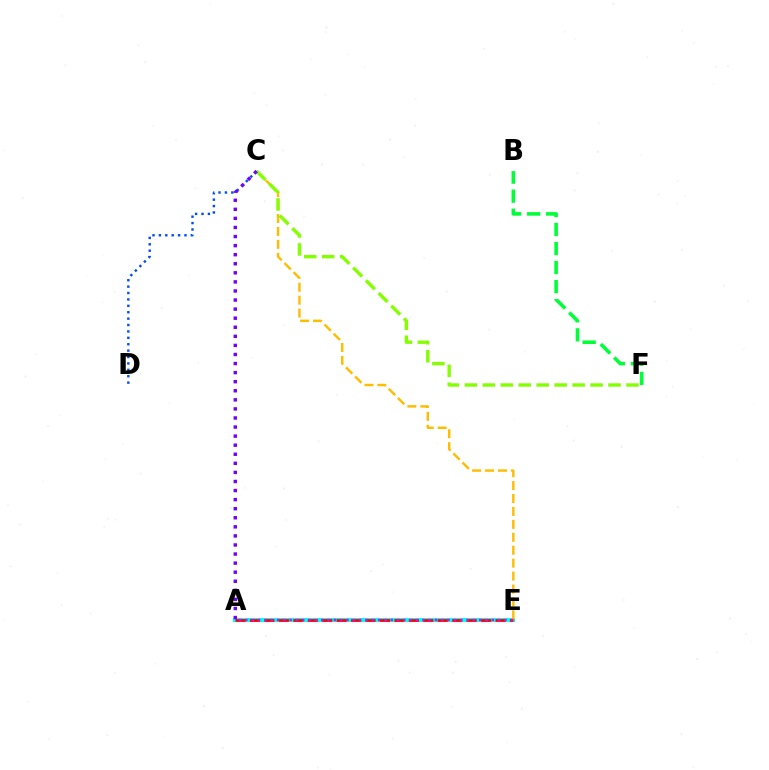{('A', 'E'): [{'color': '#00fff6', 'line_style': 'solid', 'thickness': 2.97}, {'color': '#ff0000', 'line_style': 'dashed', 'thickness': 1.96}, {'color': '#ff00cf', 'line_style': 'dotted', 'thickness': 1.72}], ('C', 'E'): [{'color': '#ffbd00', 'line_style': 'dashed', 'thickness': 1.76}], ('C', 'D'): [{'color': '#004bff', 'line_style': 'dotted', 'thickness': 1.74}], ('B', 'F'): [{'color': '#00ff39', 'line_style': 'dashed', 'thickness': 2.59}], ('C', 'F'): [{'color': '#84ff00', 'line_style': 'dashed', 'thickness': 2.44}], ('A', 'C'): [{'color': '#7200ff', 'line_style': 'dotted', 'thickness': 2.46}]}